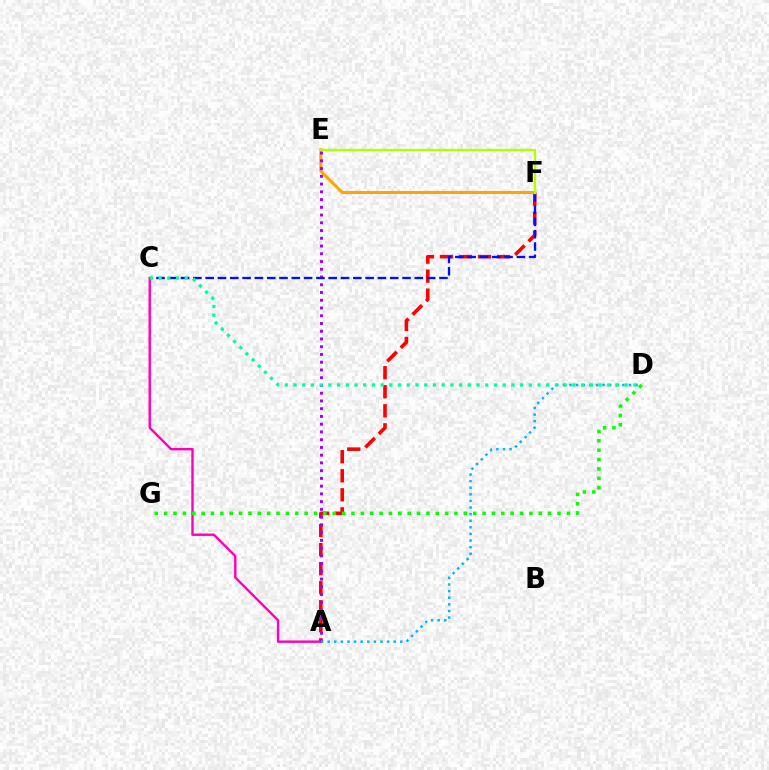{('A', 'F'): [{'color': '#ff0000', 'line_style': 'dashed', 'thickness': 2.59}], ('A', 'C'): [{'color': '#ff00bd', 'line_style': 'solid', 'thickness': 1.73}], ('D', 'G'): [{'color': '#08ff00', 'line_style': 'dotted', 'thickness': 2.54}], ('E', 'F'): [{'color': '#ffa500', 'line_style': 'solid', 'thickness': 2.18}, {'color': '#b3ff00', 'line_style': 'solid', 'thickness': 1.7}], ('A', 'E'): [{'color': '#9b00ff', 'line_style': 'dotted', 'thickness': 2.1}], ('A', 'D'): [{'color': '#00b5ff', 'line_style': 'dotted', 'thickness': 1.79}], ('C', 'F'): [{'color': '#0010ff', 'line_style': 'dashed', 'thickness': 1.67}], ('C', 'D'): [{'color': '#00ff9d', 'line_style': 'dotted', 'thickness': 2.37}]}